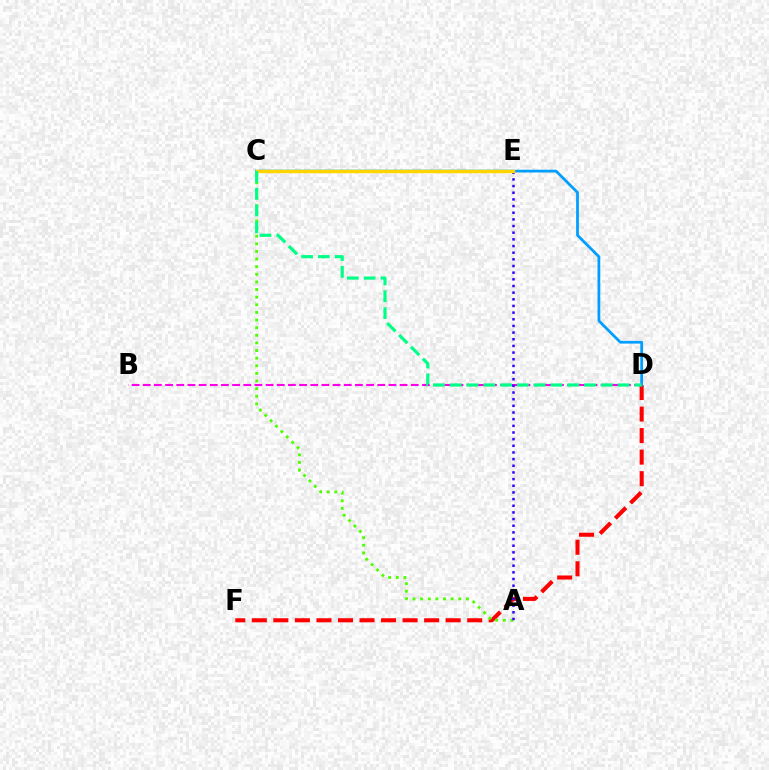{('D', 'F'): [{'color': '#ff0000', 'line_style': 'dashed', 'thickness': 2.93}], ('A', 'C'): [{'color': '#4fff00', 'line_style': 'dotted', 'thickness': 2.07}], ('C', 'D'): [{'color': '#009eff', 'line_style': 'solid', 'thickness': 1.98}, {'color': '#00ff86', 'line_style': 'dashed', 'thickness': 2.28}], ('B', 'D'): [{'color': '#ff00ed', 'line_style': 'dashed', 'thickness': 1.52}], ('A', 'E'): [{'color': '#3700ff', 'line_style': 'dotted', 'thickness': 1.81}], ('C', 'E'): [{'color': '#ffd500', 'line_style': 'solid', 'thickness': 2.45}]}